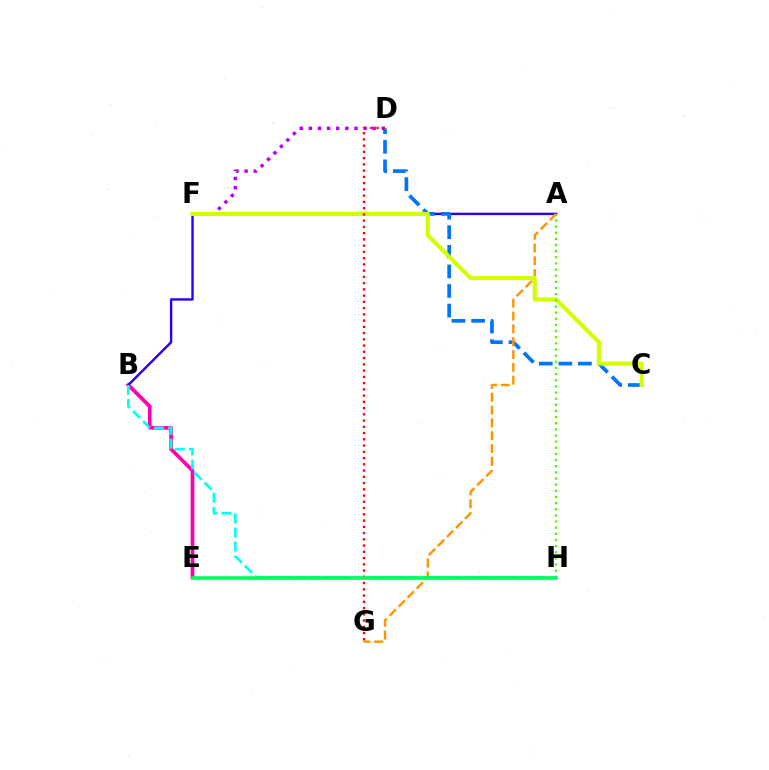{('B', 'E'): [{'color': '#ff00ac', 'line_style': 'solid', 'thickness': 2.66}], ('D', 'F'): [{'color': '#b900ff', 'line_style': 'dotted', 'thickness': 2.48}], ('A', 'B'): [{'color': '#2500ff', 'line_style': 'solid', 'thickness': 1.72}], ('C', 'D'): [{'color': '#0074ff', 'line_style': 'dashed', 'thickness': 2.66}], ('A', 'G'): [{'color': '#ff9400', 'line_style': 'dashed', 'thickness': 1.74}], ('B', 'H'): [{'color': '#00fff6', 'line_style': 'dashed', 'thickness': 1.91}], ('C', 'F'): [{'color': '#d1ff00', 'line_style': 'solid', 'thickness': 2.95}], ('D', 'G'): [{'color': '#ff0000', 'line_style': 'dotted', 'thickness': 1.7}], ('A', 'H'): [{'color': '#3dff00', 'line_style': 'dotted', 'thickness': 1.67}], ('E', 'H'): [{'color': '#00ff5c', 'line_style': 'solid', 'thickness': 2.57}]}